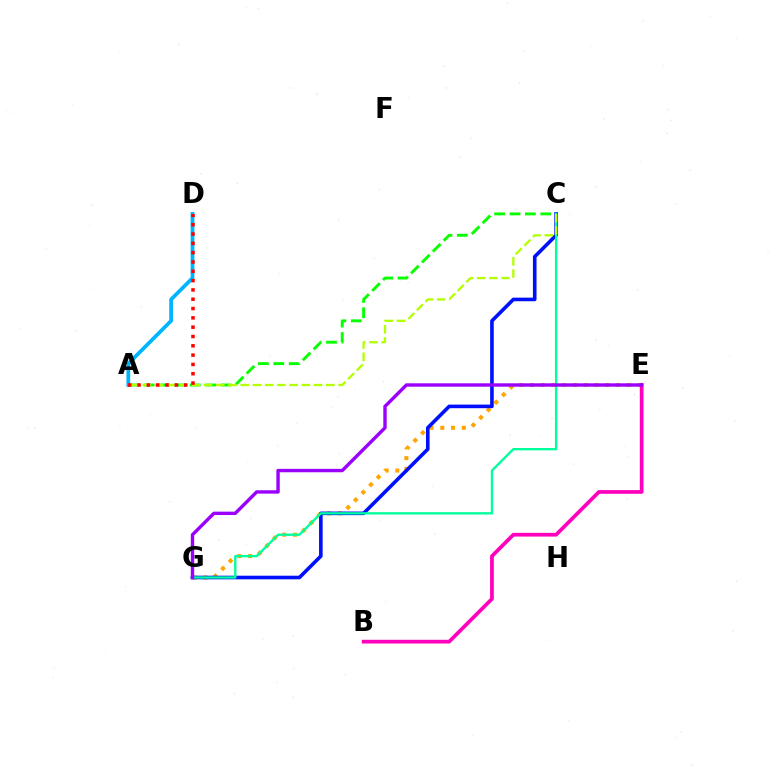{('A', 'C'): [{'color': '#08ff00', 'line_style': 'dashed', 'thickness': 2.09}, {'color': '#b3ff00', 'line_style': 'dashed', 'thickness': 1.66}], ('E', 'G'): [{'color': '#ffa500', 'line_style': 'dotted', 'thickness': 2.92}, {'color': '#9b00ff', 'line_style': 'solid', 'thickness': 2.45}], ('C', 'G'): [{'color': '#0010ff', 'line_style': 'solid', 'thickness': 2.6}, {'color': '#00ff9d', 'line_style': 'solid', 'thickness': 1.69}], ('A', 'D'): [{'color': '#00b5ff', 'line_style': 'solid', 'thickness': 2.71}, {'color': '#ff0000', 'line_style': 'dotted', 'thickness': 2.53}], ('B', 'E'): [{'color': '#ff00bd', 'line_style': 'solid', 'thickness': 2.69}]}